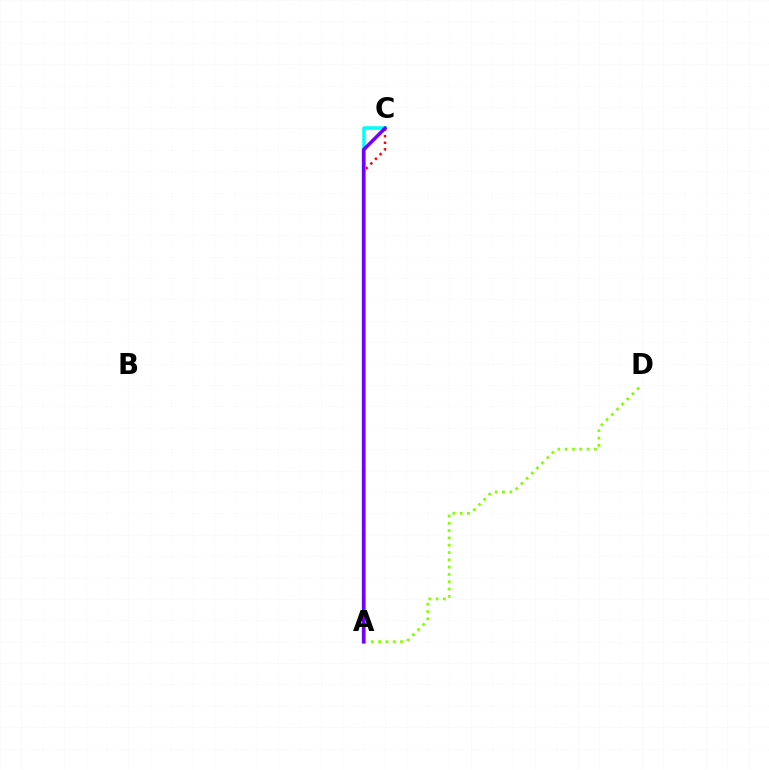{('A', 'D'): [{'color': '#84ff00', 'line_style': 'dotted', 'thickness': 1.99}], ('A', 'C'): [{'color': '#ff0000', 'line_style': 'dotted', 'thickness': 1.79}, {'color': '#00fff6', 'line_style': 'solid', 'thickness': 2.54}, {'color': '#7200ff', 'line_style': 'solid', 'thickness': 2.52}]}